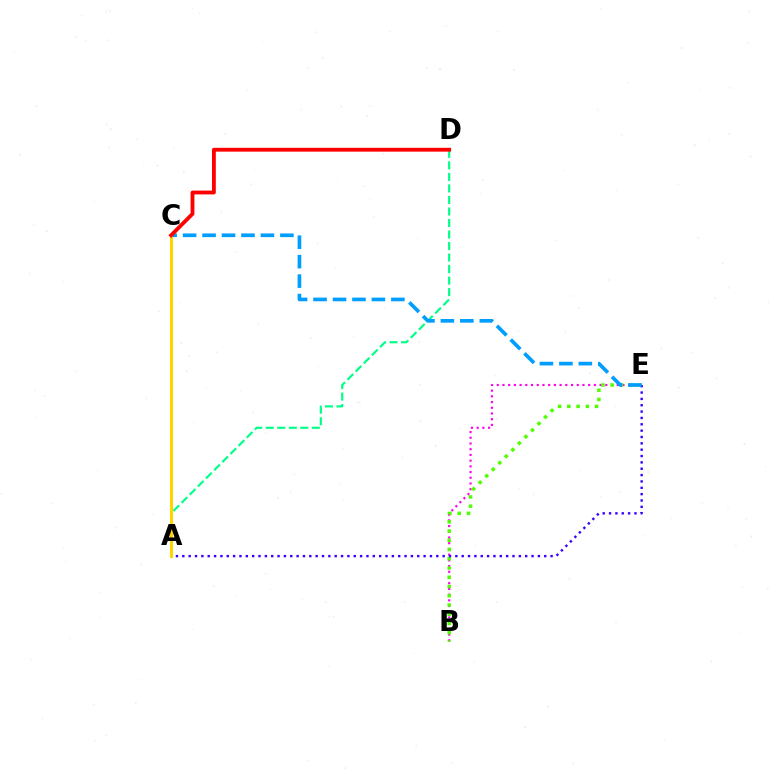{('B', 'E'): [{'color': '#ff00ed', 'line_style': 'dotted', 'thickness': 1.55}, {'color': '#4fff00', 'line_style': 'dotted', 'thickness': 2.51}], ('A', 'E'): [{'color': '#3700ff', 'line_style': 'dotted', 'thickness': 1.73}], ('A', 'D'): [{'color': '#00ff86', 'line_style': 'dashed', 'thickness': 1.57}], ('C', 'E'): [{'color': '#009eff', 'line_style': 'dashed', 'thickness': 2.64}], ('A', 'C'): [{'color': '#ffd500', 'line_style': 'solid', 'thickness': 2.21}], ('C', 'D'): [{'color': '#ff0000', 'line_style': 'solid', 'thickness': 2.75}]}